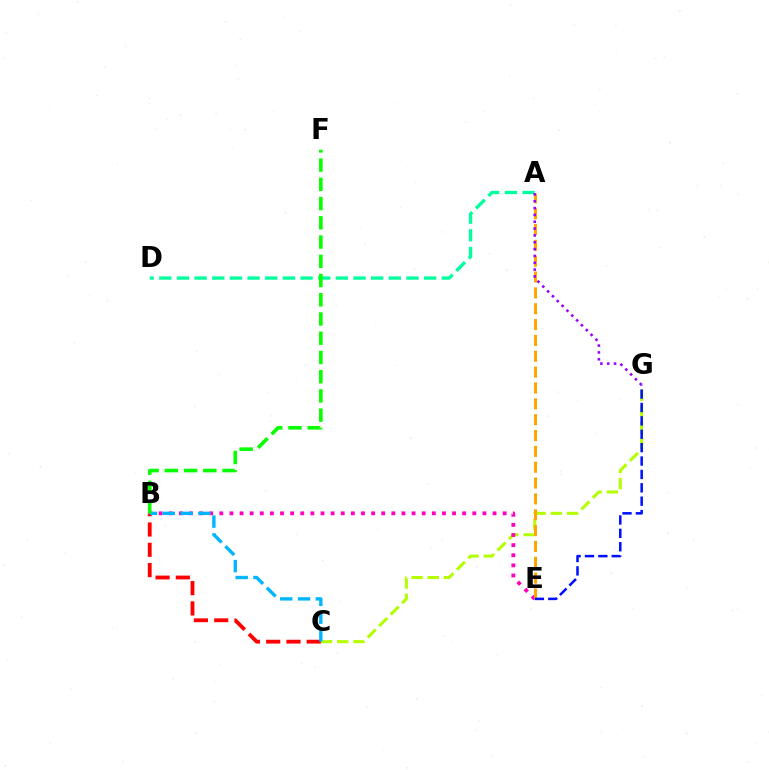{('C', 'G'): [{'color': '#b3ff00', 'line_style': 'dashed', 'thickness': 2.2}], ('B', 'E'): [{'color': '#ff00bd', 'line_style': 'dotted', 'thickness': 2.75}], ('A', 'E'): [{'color': '#ffa500', 'line_style': 'dashed', 'thickness': 2.15}], ('E', 'G'): [{'color': '#0010ff', 'line_style': 'dashed', 'thickness': 1.82}], ('B', 'C'): [{'color': '#ff0000', 'line_style': 'dashed', 'thickness': 2.76}, {'color': '#00b5ff', 'line_style': 'dashed', 'thickness': 2.42}], ('A', 'D'): [{'color': '#00ff9d', 'line_style': 'dashed', 'thickness': 2.4}], ('B', 'F'): [{'color': '#08ff00', 'line_style': 'dashed', 'thickness': 2.61}], ('A', 'G'): [{'color': '#9b00ff', 'line_style': 'dotted', 'thickness': 1.86}]}